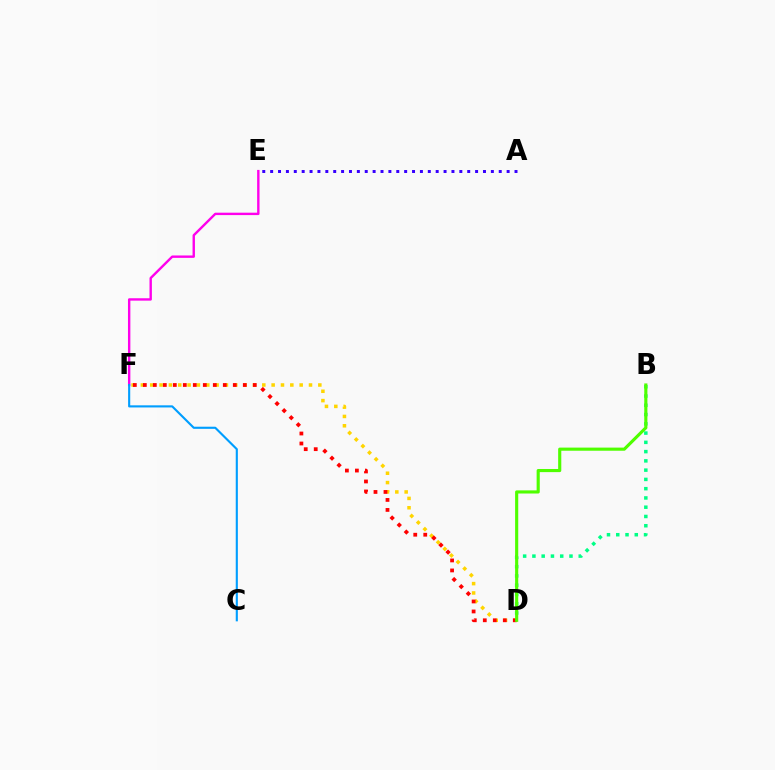{('B', 'D'): [{'color': '#00ff86', 'line_style': 'dotted', 'thickness': 2.52}, {'color': '#4fff00', 'line_style': 'solid', 'thickness': 2.26}], ('D', 'F'): [{'color': '#ffd500', 'line_style': 'dotted', 'thickness': 2.54}, {'color': '#ff0000', 'line_style': 'dotted', 'thickness': 2.72}], ('A', 'E'): [{'color': '#3700ff', 'line_style': 'dotted', 'thickness': 2.14}], ('E', 'F'): [{'color': '#ff00ed', 'line_style': 'solid', 'thickness': 1.72}], ('C', 'F'): [{'color': '#009eff', 'line_style': 'solid', 'thickness': 1.53}]}